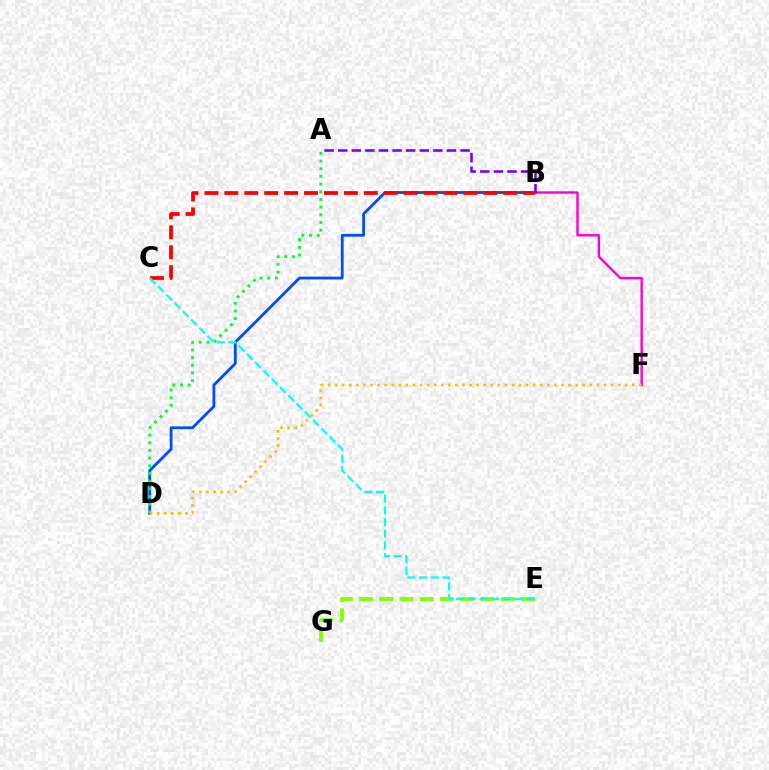{('E', 'G'): [{'color': '#84ff00', 'line_style': 'dashed', 'thickness': 2.75}], ('B', 'F'): [{'color': '#ff00cf', 'line_style': 'solid', 'thickness': 1.74}], ('A', 'B'): [{'color': '#7200ff', 'line_style': 'dashed', 'thickness': 1.85}], ('B', 'D'): [{'color': '#004bff', 'line_style': 'solid', 'thickness': 2.01}], ('B', 'C'): [{'color': '#ff0000', 'line_style': 'dashed', 'thickness': 2.71}], ('A', 'D'): [{'color': '#00ff39', 'line_style': 'dotted', 'thickness': 2.09}], ('D', 'F'): [{'color': '#ffbd00', 'line_style': 'dotted', 'thickness': 1.92}], ('C', 'E'): [{'color': '#00fff6', 'line_style': 'dashed', 'thickness': 1.59}]}